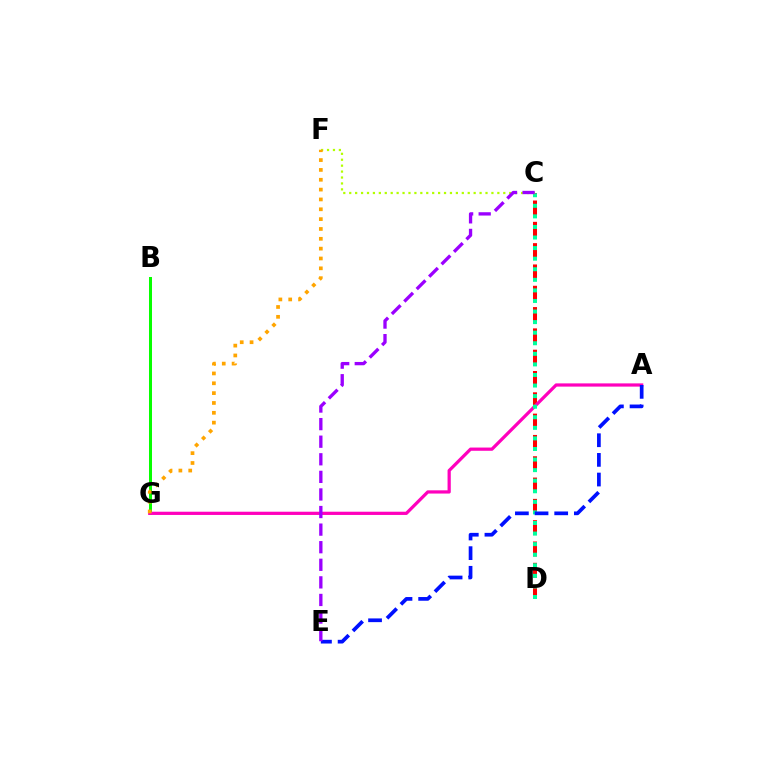{('C', 'D'): [{'color': '#ff0000', 'line_style': 'dashed', 'thickness': 2.9}, {'color': '#00ff9d', 'line_style': 'dotted', 'thickness': 2.87}], ('B', 'G'): [{'color': '#00b5ff', 'line_style': 'dashed', 'thickness': 1.88}, {'color': '#08ff00', 'line_style': 'solid', 'thickness': 2.17}], ('A', 'G'): [{'color': '#ff00bd', 'line_style': 'solid', 'thickness': 2.33}], ('C', 'F'): [{'color': '#b3ff00', 'line_style': 'dotted', 'thickness': 1.61}], ('F', 'G'): [{'color': '#ffa500', 'line_style': 'dotted', 'thickness': 2.67}], ('A', 'E'): [{'color': '#0010ff', 'line_style': 'dashed', 'thickness': 2.67}], ('C', 'E'): [{'color': '#9b00ff', 'line_style': 'dashed', 'thickness': 2.39}]}